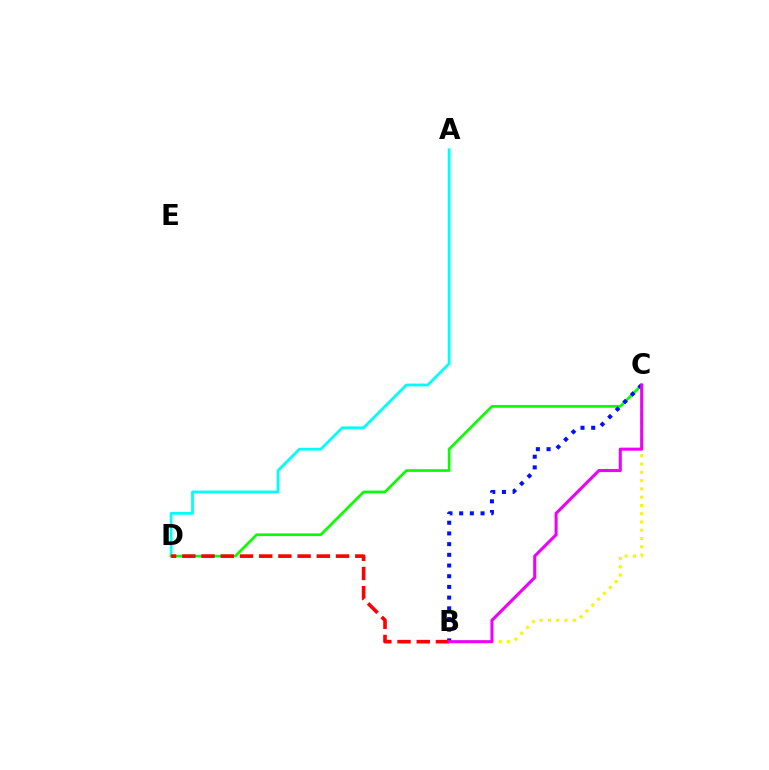{('A', 'D'): [{'color': '#00fff6', 'line_style': 'solid', 'thickness': 2.0}], ('C', 'D'): [{'color': '#08ff00', 'line_style': 'solid', 'thickness': 1.94}], ('B', 'C'): [{'color': '#fcf500', 'line_style': 'dotted', 'thickness': 2.25}, {'color': '#0010ff', 'line_style': 'dotted', 'thickness': 2.91}, {'color': '#ee00ff', 'line_style': 'solid', 'thickness': 2.19}], ('B', 'D'): [{'color': '#ff0000', 'line_style': 'dashed', 'thickness': 2.61}]}